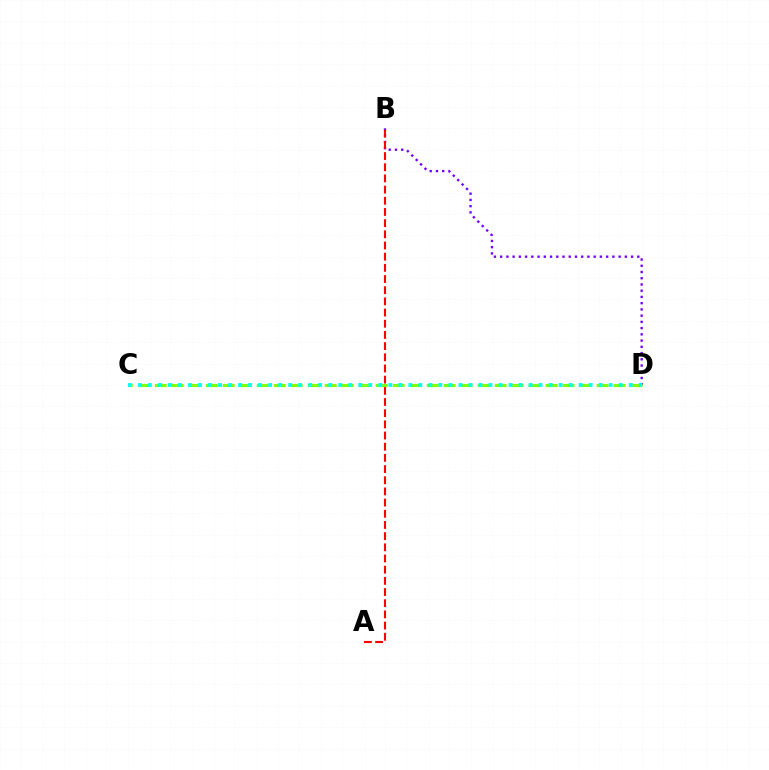{('B', 'D'): [{'color': '#7200ff', 'line_style': 'dotted', 'thickness': 1.69}], ('A', 'B'): [{'color': '#ff0000', 'line_style': 'dashed', 'thickness': 1.52}], ('C', 'D'): [{'color': '#84ff00', 'line_style': 'dashed', 'thickness': 2.31}, {'color': '#00fff6', 'line_style': 'dotted', 'thickness': 2.72}]}